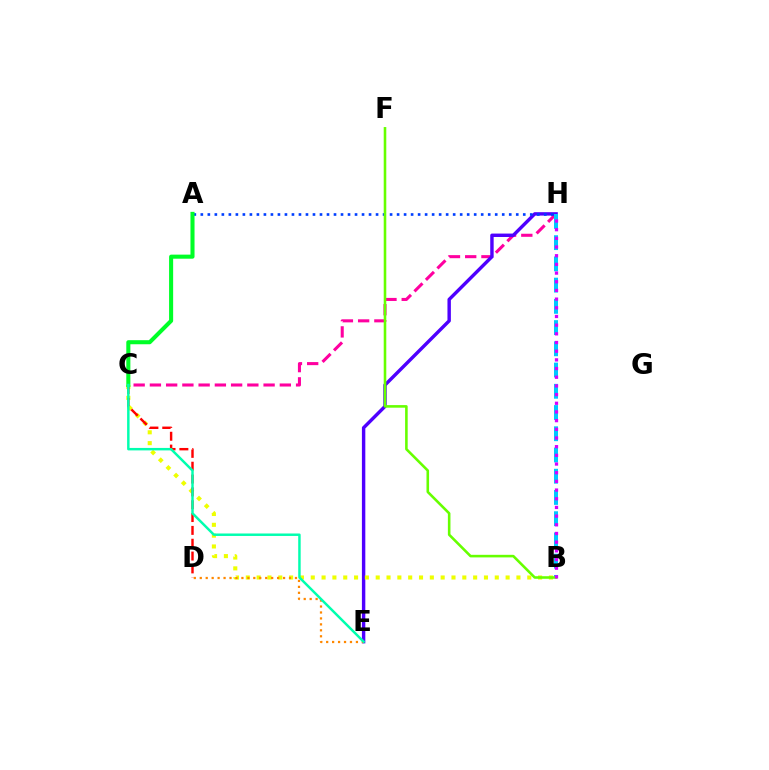{('C', 'H'): [{'color': '#ff00a0', 'line_style': 'dashed', 'thickness': 2.21}], ('E', 'H'): [{'color': '#4f00ff', 'line_style': 'solid', 'thickness': 2.46}], ('B', 'C'): [{'color': '#eeff00', 'line_style': 'dotted', 'thickness': 2.94}], ('D', 'E'): [{'color': '#ff8800', 'line_style': 'dotted', 'thickness': 1.62}], ('A', 'H'): [{'color': '#003fff', 'line_style': 'dotted', 'thickness': 1.9}], ('C', 'D'): [{'color': '#ff0000', 'line_style': 'dashed', 'thickness': 1.74}], ('A', 'C'): [{'color': '#00ff27', 'line_style': 'solid', 'thickness': 2.93}], ('C', 'E'): [{'color': '#00ffaf', 'line_style': 'solid', 'thickness': 1.77}], ('B', 'H'): [{'color': '#00c7ff', 'line_style': 'dashed', 'thickness': 2.88}, {'color': '#d600ff', 'line_style': 'dotted', 'thickness': 2.36}], ('B', 'F'): [{'color': '#66ff00', 'line_style': 'solid', 'thickness': 1.86}]}